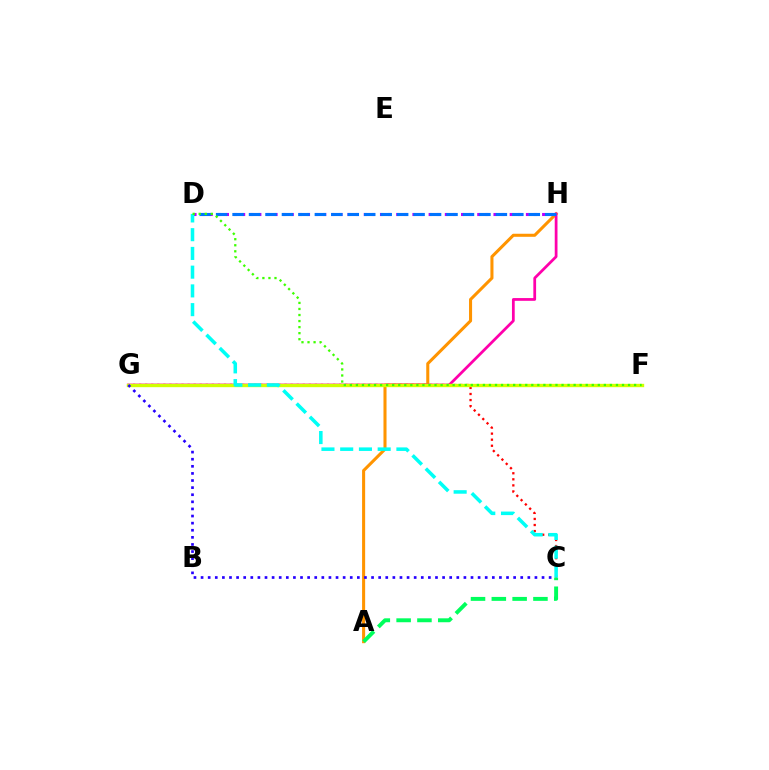{('A', 'H'): [{'color': '#ff9400', 'line_style': 'solid', 'thickness': 2.2}], ('G', 'H'): [{'color': '#ff00ac', 'line_style': 'solid', 'thickness': 1.98}], ('C', 'G'): [{'color': '#ff0000', 'line_style': 'dotted', 'thickness': 1.65}, {'color': '#2500ff', 'line_style': 'dotted', 'thickness': 1.93}], ('F', 'G'): [{'color': '#d1ff00', 'line_style': 'solid', 'thickness': 2.42}], ('D', 'H'): [{'color': '#b900ff', 'line_style': 'dotted', 'thickness': 2.2}, {'color': '#0074ff', 'line_style': 'dashed', 'thickness': 2.24}], ('A', 'C'): [{'color': '#00ff5c', 'line_style': 'dashed', 'thickness': 2.83}], ('C', 'D'): [{'color': '#00fff6', 'line_style': 'dashed', 'thickness': 2.55}], ('D', 'F'): [{'color': '#3dff00', 'line_style': 'dotted', 'thickness': 1.64}]}